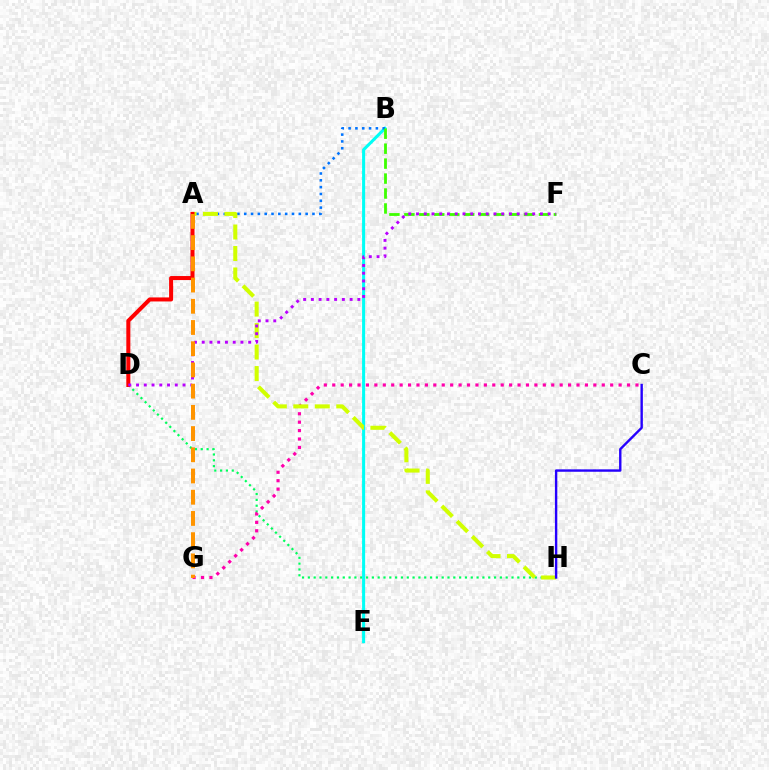{('D', 'H'): [{'color': '#00ff5c', 'line_style': 'dotted', 'thickness': 1.58}], ('B', 'E'): [{'color': '#00fff6', 'line_style': 'solid', 'thickness': 2.2}], ('A', 'B'): [{'color': '#0074ff', 'line_style': 'dotted', 'thickness': 1.85}], ('B', 'F'): [{'color': '#3dff00', 'line_style': 'dashed', 'thickness': 2.03}], ('C', 'G'): [{'color': '#ff00ac', 'line_style': 'dotted', 'thickness': 2.29}], ('A', 'H'): [{'color': '#d1ff00', 'line_style': 'dashed', 'thickness': 2.92}], ('A', 'D'): [{'color': '#ff0000', 'line_style': 'solid', 'thickness': 2.9}], ('D', 'F'): [{'color': '#b900ff', 'line_style': 'dotted', 'thickness': 2.1}], ('A', 'G'): [{'color': '#ff9400', 'line_style': 'dashed', 'thickness': 2.88}], ('C', 'H'): [{'color': '#2500ff', 'line_style': 'solid', 'thickness': 1.72}]}